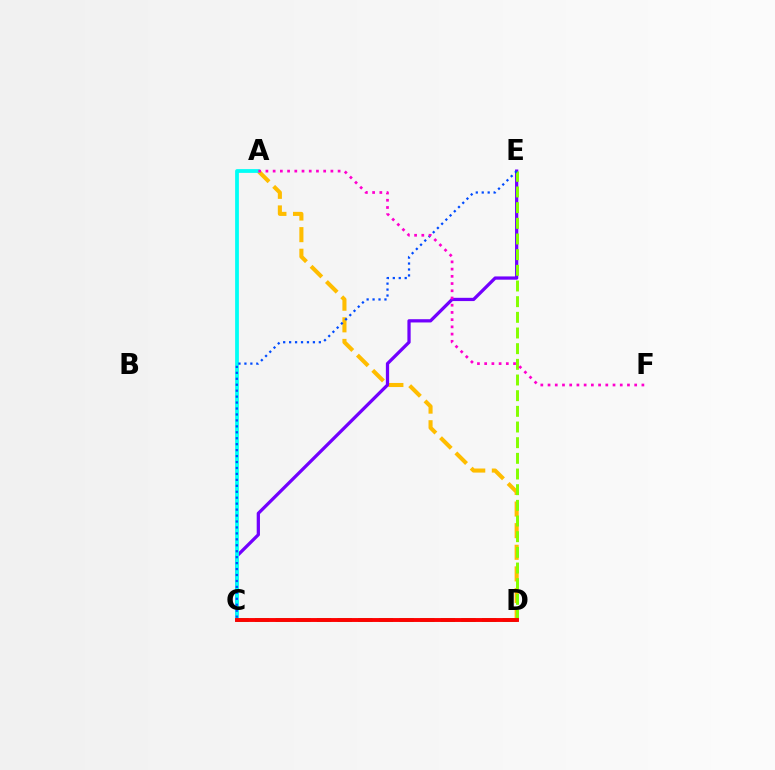{('A', 'D'): [{'color': '#ffbd00', 'line_style': 'dashed', 'thickness': 2.94}], ('C', 'E'): [{'color': '#7200ff', 'line_style': 'solid', 'thickness': 2.34}, {'color': '#004bff', 'line_style': 'dotted', 'thickness': 1.62}], ('A', 'C'): [{'color': '#00fff6', 'line_style': 'solid', 'thickness': 2.71}], ('C', 'D'): [{'color': '#00ff39', 'line_style': 'dashed', 'thickness': 2.8}, {'color': '#ff0000', 'line_style': 'solid', 'thickness': 2.8}], ('D', 'E'): [{'color': '#84ff00', 'line_style': 'dashed', 'thickness': 2.13}], ('A', 'F'): [{'color': '#ff00cf', 'line_style': 'dotted', 'thickness': 1.96}]}